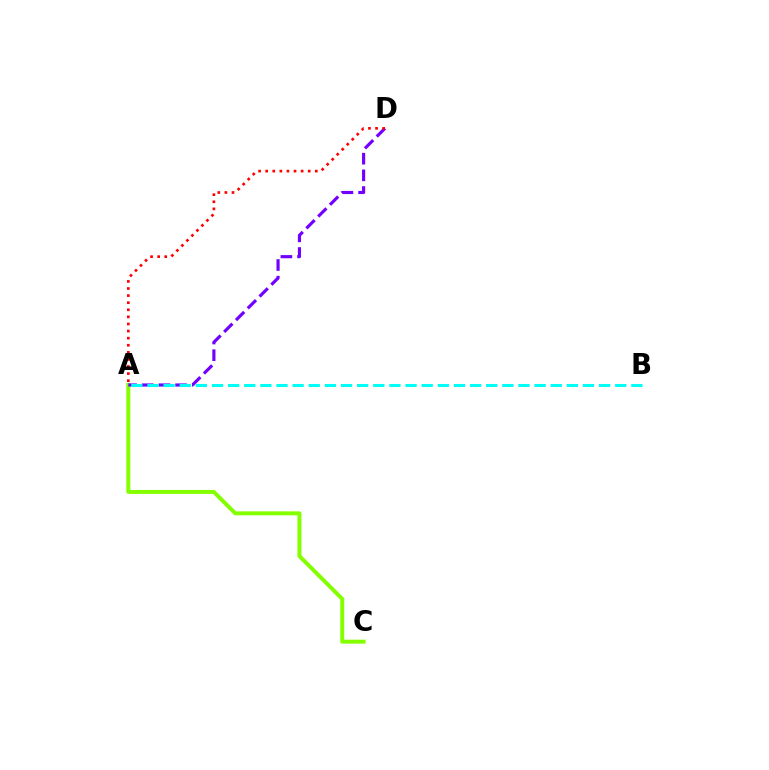{('A', 'C'): [{'color': '#84ff00', 'line_style': 'solid', 'thickness': 2.86}], ('A', 'D'): [{'color': '#7200ff', 'line_style': 'dashed', 'thickness': 2.27}, {'color': '#ff0000', 'line_style': 'dotted', 'thickness': 1.93}], ('A', 'B'): [{'color': '#00fff6', 'line_style': 'dashed', 'thickness': 2.19}]}